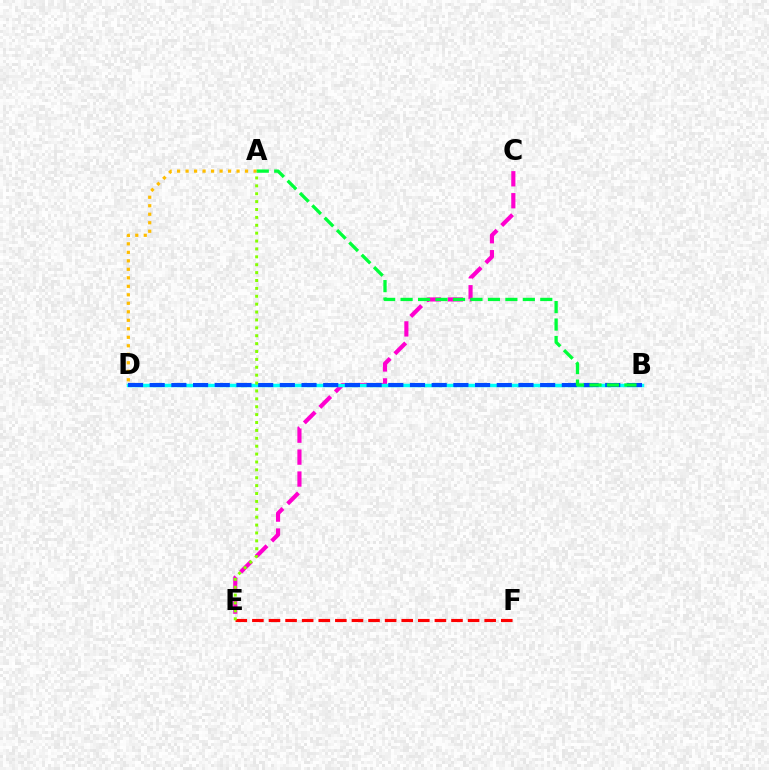{('C', 'E'): [{'color': '#ff00cf', 'line_style': 'dashed', 'thickness': 2.98}], ('B', 'D'): [{'color': '#7200ff', 'line_style': 'dashed', 'thickness': 1.97}, {'color': '#00fff6', 'line_style': 'solid', 'thickness': 2.51}, {'color': '#004bff', 'line_style': 'dashed', 'thickness': 2.95}], ('A', 'D'): [{'color': '#ffbd00', 'line_style': 'dotted', 'thickness': 2.31}], ('A', 'B'): [{'color': '#00ff39', 'line_style': 'dashed', 'thickness': 2.37}], ('E', 'F'): [{'color': '#ff0000', 'line_style': 'dashed', 'thickness': 2.25}], ('A', 'E'): [{'color': '#84ff00', 'line_style': 'dotted', 'thickness': 2.14}]}